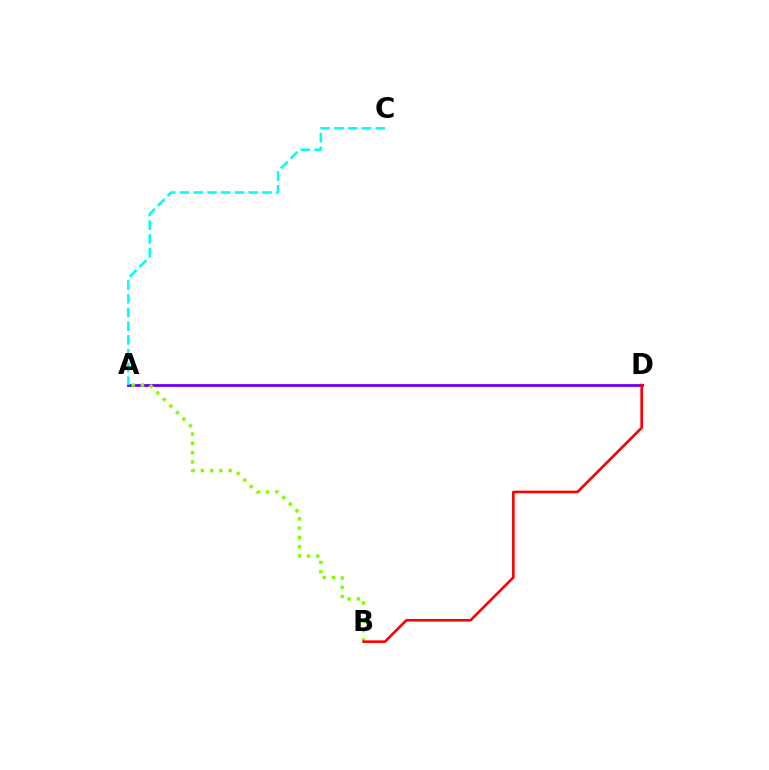{('A', 'D'): [{'color': '#7200ff', 'line_style': 'solid', 'thickness': 2.03}], ('A', 'B'): [{'color': '#84ff00', 'line_style': 'dotted', 'thickness': 2.52}], ('A', 'C'): [{'color': '#00fff6', 'line_style': 'dashed', 'thickness': 1.87}], ('B', 'D'): [{'color': '#ff0000', 'line_style': 'solid', 'thickness': 1.89}]}